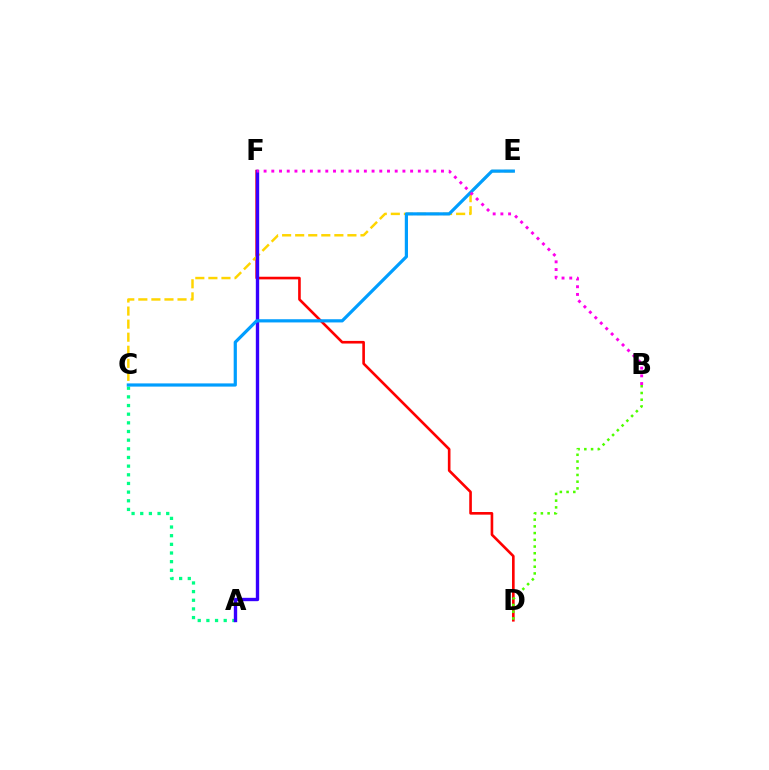{('D', 'F'): [{'color': '#ff0000', 'line_style': 'solid', 'thickness': 1.89}], ('A', 'C'): [{'color': '#00ff86', 'line_style': 'dotted', 'thickness': 2.35}], ('B', 'D'): [{'color': '#4fff00', 'line_style': 'dotted', 'thickness': 1.83}], ('C', 'E'): [{'color': '#ffd500', 'line_style': 'dashed', 'thickness': 1.77}, {'color': '#009eff', 'line_style': 'solid', 'thickness': 2.3}], ('A', 'F'): [{'color': '#3700ff', 'line_style': 'solid', 'thickness': 2.42}], ('B', 'F'): [{'color': '#ff00ed', 'line_style': 'dotted', 'thickness': 2.1}]}